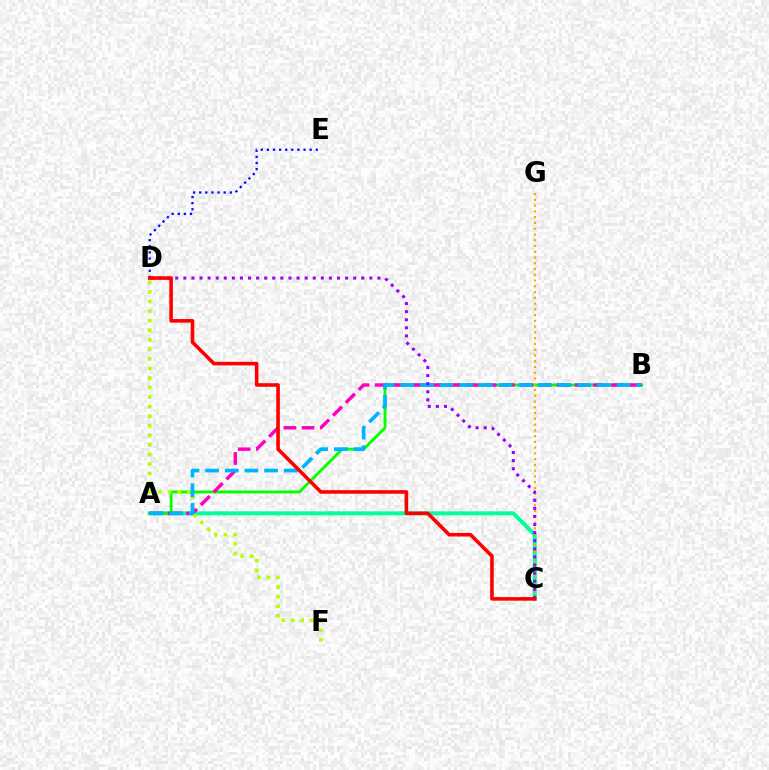{('D', 'E'): [{'color': '#0010ff', 'line_style': 'dotted', 'thickness': 1.66}], ('A', 'C'): [{'color': '#00ff9d', 'line_style': 'solid', 'thickness': 2.87}], ('A', 'B'): [{'color': '#08ff00', 'line_style': 'solid', 'thickness': 2.08}, {'color': '#ff00bd', 'line_style': 'dashed', 'thickness': 2.47}, {'color': '#00b5ff', 'line_style': 'dashed', 'thickness': 2.67}], ('D', 'F'): [{'color': '#b3ff00', 'line_style': 'dotted', 'thickness': 2.6}], ('C', 'G'): [{'color': '#ffa500', 'line_style': 'dotted', 'thickness': 1.57}], ('C', 'D'): [{'color': '#9b00ff', 'line_style': 'dotted', 'thickness': 2.2}, {'color': '#ff0000', 'line_style': 'solid', 'thickness': 2.59}]}